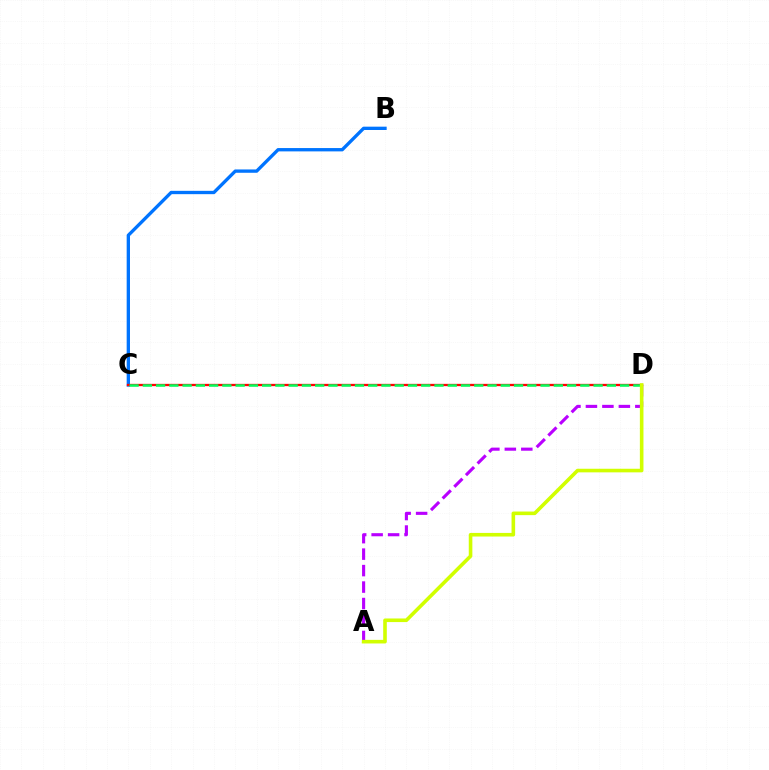{('A', 'D'): [{'color': '#b900ff', 'line_style': 'dashed', 'thickness': 2.24}, {'color': '#d1ff00', 'line_style': 'solid', 'thickness': 2.59}], ('B', 'C'): [{'color': '#0074ff', 'line_style': 'solid', 'thickness': 2.39}], ('C', 'D'): [{'color': '#ff0000', 'line_style': 'solid', 'thickness': 1.66}, {'color': '#00ff5c', 'line_style': 'dashed', 'thickness': 1.8}]}